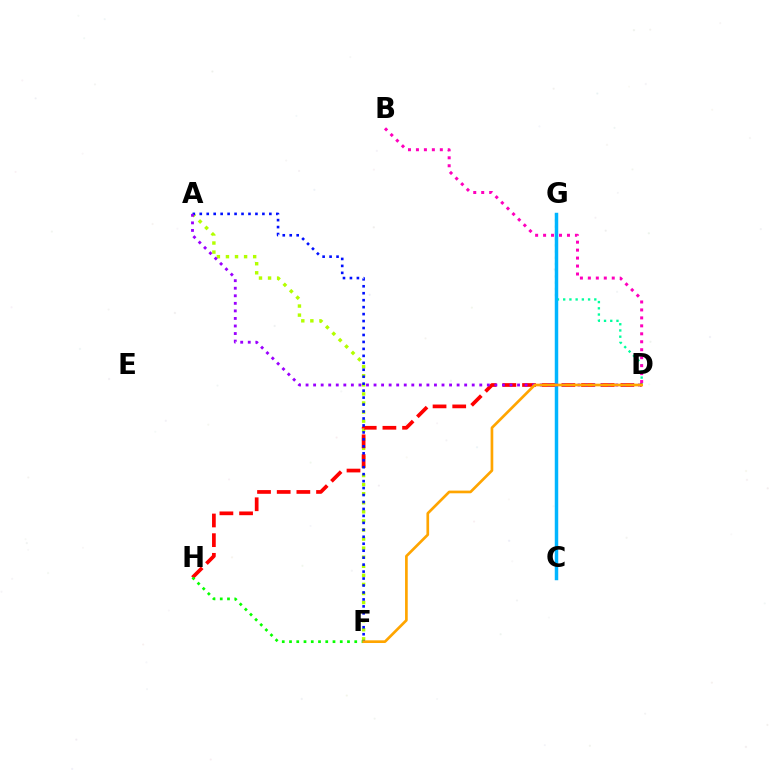{('D', 'G'): [{'color': '#00ff9d', 'line_style': 'dotted', 'thickness': 1.69}], ('B', 'D'): [{'color': '#ff00bd', 'line_style': 'dotted', 'thickness': 2.16}], ('A', 'F'): [{'color': '#b3ff00', 'line_style': 'dotted', 'thickness': 2.46}, {'color': '#0010ff', 'line_style': 'dotted', 'thickness': 1.89}], ('D', 'H'): [{'color': '#ff0000', 'line_style': 'dashed', 'thickness': 2.67}], ('F', 'H'): [{'color': '#08ff00', 'line_style': 'dotted', 'thickness': 1.97}], ('C', 'G'): [{'color': '#00b5ff', 'line_style': 'solid', 'thickness': 2.5}], ('A', 'D'): [{'color': '#9b00ff', 'line_style': 'dotted', 'thickness': 2.05}], ('D', 'F'): [{'color': '#ffa500', 'line_style': 'solid', 'thickness': 1.93}]}